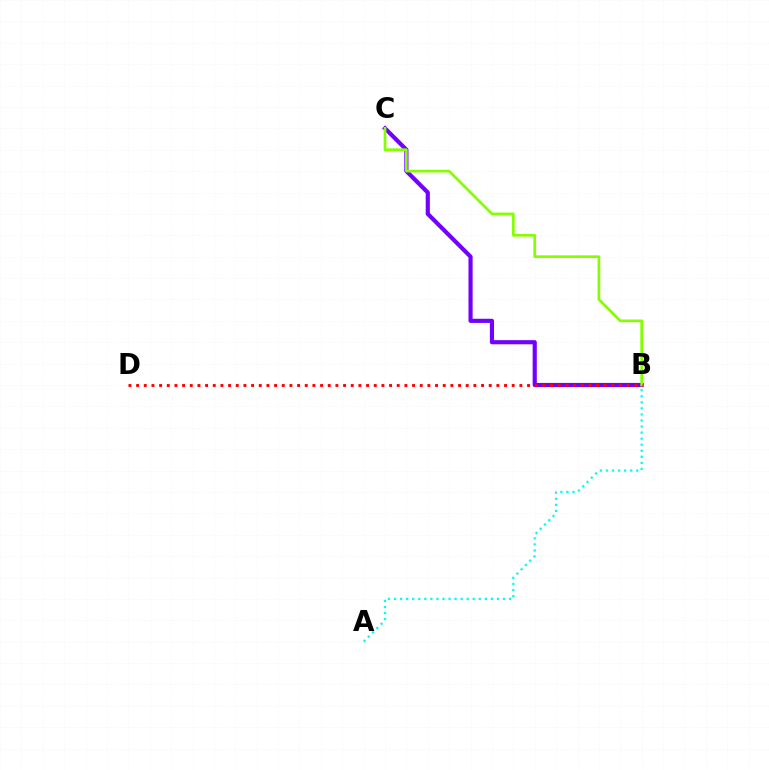{('B', 'C'): [{'color': '#7200ff', 'line_style': 'solid', 'thickness': 2.99}, {'color': '#84ff00', 'line_style': 'solid', 'thickness': 1.94}], ('A', 'B'): [{'color': '#00fff6', 'line_style': 'dotted', 'thickness': 1.64}], ('B', 'D'): [{'color': '#ff0000', 'line_style': 'dotted', 'thickness': 2.08}]}